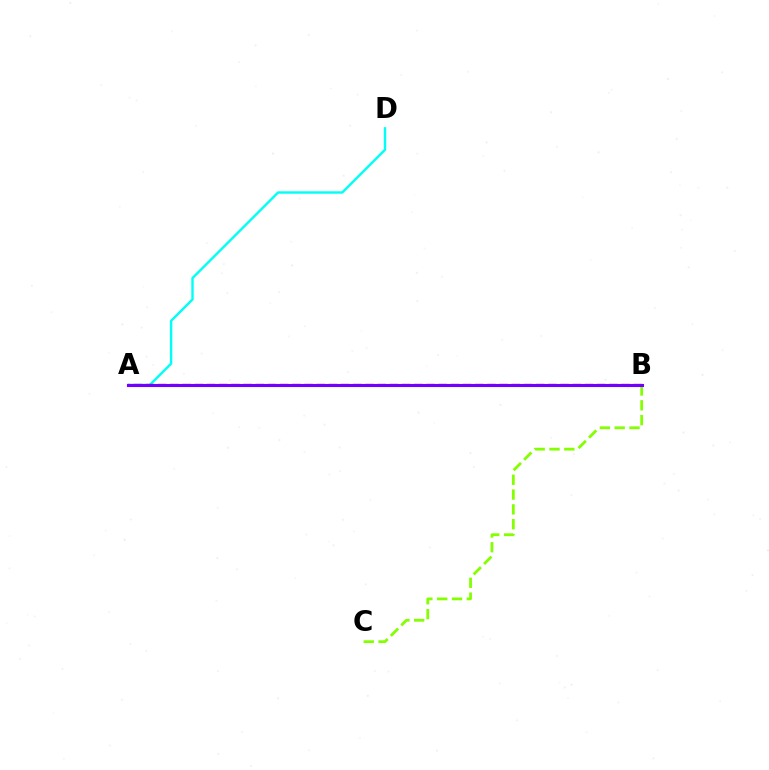{('A', 'D'): [{'color': '#00fff6', 'line_style': 'solid', 'thickness': 1.72}], ('B', 'C'): [{'color': '#84ff00', 'line_style': 'dashed', 'thickness': 2.01}], ('A', 'B'): [{'color': '#ff0000', 'line_style': 'dashed', 'thickness': 1.66}, {'color': '#7200ff', 'line_style': 'solid', 'thickness': 2.23}]}